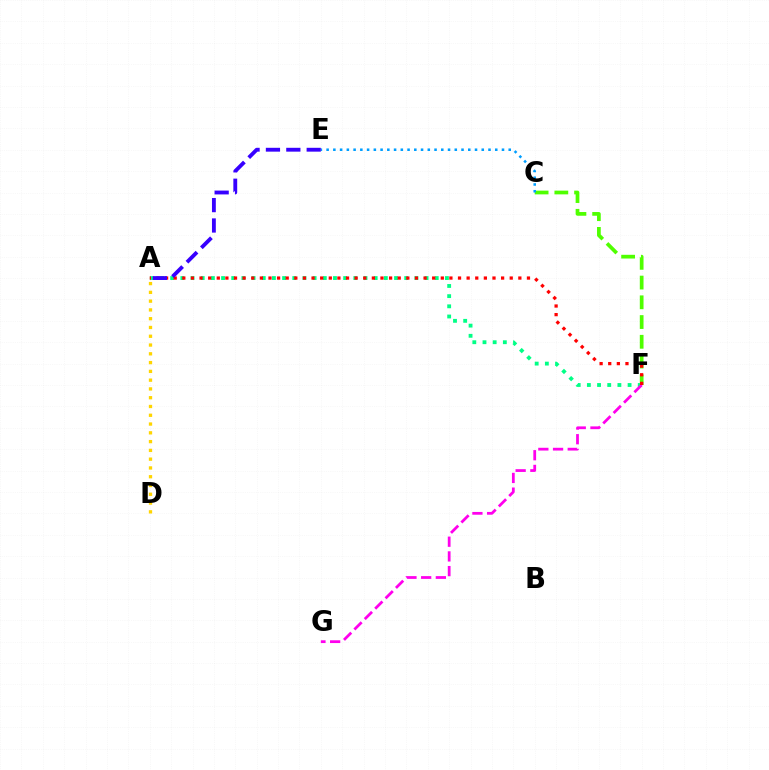{('A', 'F'): [{'color': '#00ff86', 'line_style': 'dotted', 'thickness': 2.76}, {'color': '#ff0000', 'line_style': 'dotted', 'thickness': 2.34}], ('A', 'D'): [{'color': '#ffd500', 'line_style': 'dotted', 'thickness': 2.39}], ('F', 'G'): [{'color': '#ff00ed', 'line_style': 'dashed', 'thickness': 2.0}], ('C', 'F'): [{'color': '#4fff00', 'line_style': 'dashed', 'thickness': 2.68}], ('C', 'E'): [{'color': '#009eff', 'line_style': 'dotted', 'thickness': 1.83}], ('A', 'E'): [{'color': '#3700ff', 'line_style': 'dashed', 'thickness': 2.77}]}